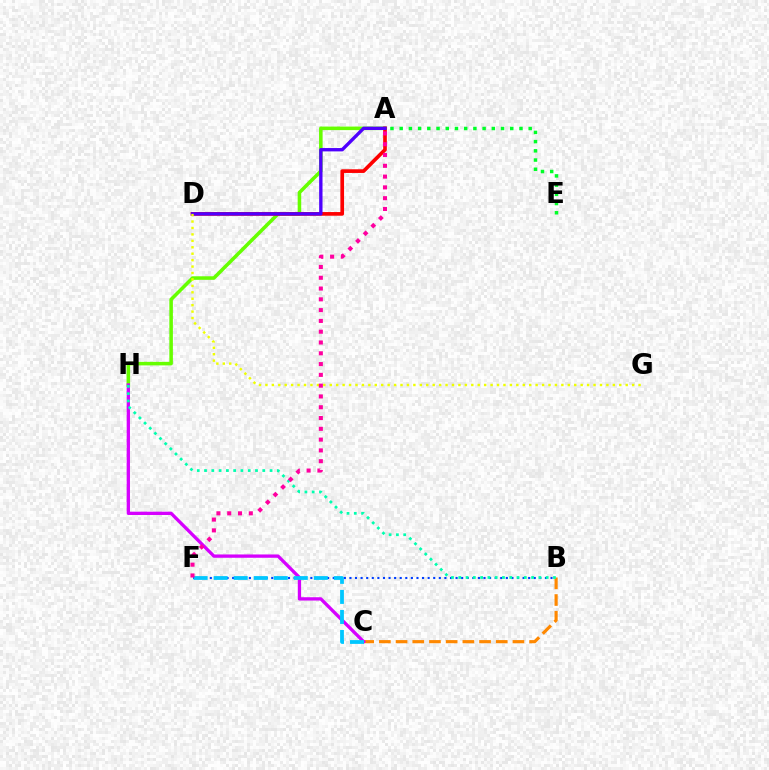{('B', 'F'): [{'color': '#003fff', 'line_style': 'dotted', 'thickness': 1.52}], ('A', 'E'): [{'color': '#00ff27', 'line_style': 'dotted', 'thickness': 2.5}], ('B', 'C'): [{'color': '#ff8800', 'line_style': 'dashed', 'thickness': 2.27}], ('A', 'H'): [{'color': '#66ff00', 'line_style': 'solid', 'thickness': 2.55}], ('C', 'H'): [{'color': '#d600ff', 'line_style': 'solid', 'thickness': 2.38}], ('A', 'D'): [{'color': '#ff0000', 'line_style': 'solid', 'thickness': 2.64}, {'color': '#4f00ff', 'line_style': 'solid', 'thickness': 2.41}], ('D', 'G'): [{'color': '#eeff00', 'line_style': 'dotted', 'thickness': 1.75}], ('B', 'H'): [{'color': '#00ffaf', 'line_style': 'dotted', 'thickness': 1.98}], ('C', 'F'): [{'color': '#00c7ff', 'line_style': 'dashed', 'thickness': 2.72}], ('A', 'F'): [{'color': '#ff00a0', 'line_style': 'dotted', 'thickness': 2.93}]}